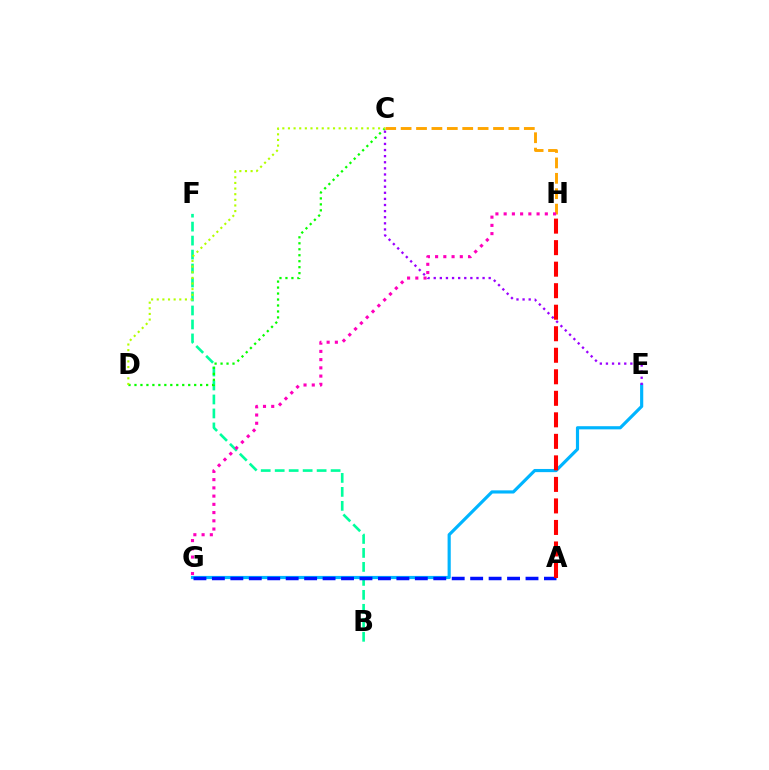{('B', 'F'): [{'color': '#00ff9d', 'line_style': 'dashed', 'thickness': 1.9}], ('C', 'D'): [{'color': '#08ff00', 'line_style': 'dotted', 'thickness': 1.62}, {'color': '#b3ff00', 'line_style': 'dotted', 'thickness': 1.53}], ('E', 'G'): [{'color': '#00b5ff', 'line_style': 'solid', 'thickness': 2.28}], ('A', 'G'): [{'color': '#0010ff', 'line_style': 'dashed', 'thickness': 2.51}], ('C', 'H'): [{'color': '#ffa500', 'line_style': 'dashed', 'thickness': 2.09}], ('G', 'H'): [{'color': '#ff00bd', 'line_style': 'dotted', 'thickness': 2.24}], ('C', 'E'): [{'color': '#9b00ff', 'line_style': 'dotted', 'thickness': 1.66}], ('A', 'H'): [{'color': '#ff0000', 'line_style': 'dashed', 'thickness': 2.92}]}